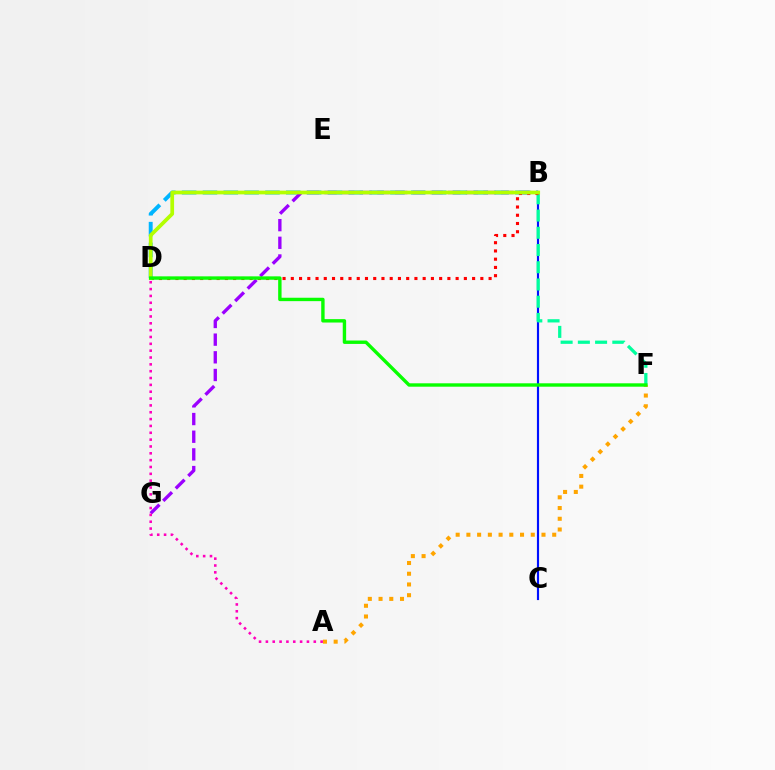{('B', 'C'): [{'color': '#0010ff', 'line_style': 'solid', 'thickness': 1.55}], ('B', 'F'): [{'color': '#00ff9d', 'line_style': 'dashed', 'thickness': 2.34}], ('B', 'D'): [{'color': '#00b5ff', 'line_style': 'dashed', 'thickness': 2.83}, {'color': '#ff0000', 'line_style': 'dotted', 'thickness': 2.24}, {'color': '#b3ff00', 'line_style': 'solid', 'thickness': 2.68}], ('A', 'F'): [{'color': '#ffa500', 'line_style': 'dotted', 'thickness': 2.91}], ('B', 'G'): [{'color': '#9b00ff', 'line_style': 'dashed', 'thickness': 2.4}], ('D', 'F'): [{'color': '#08ff00', 'line_style': 'solid', 'thickness': 2.44}], ('A', 'D'): [{'color': '#ff00bd', 'line_style': 'dotted', 'thickness': 1.86}]}